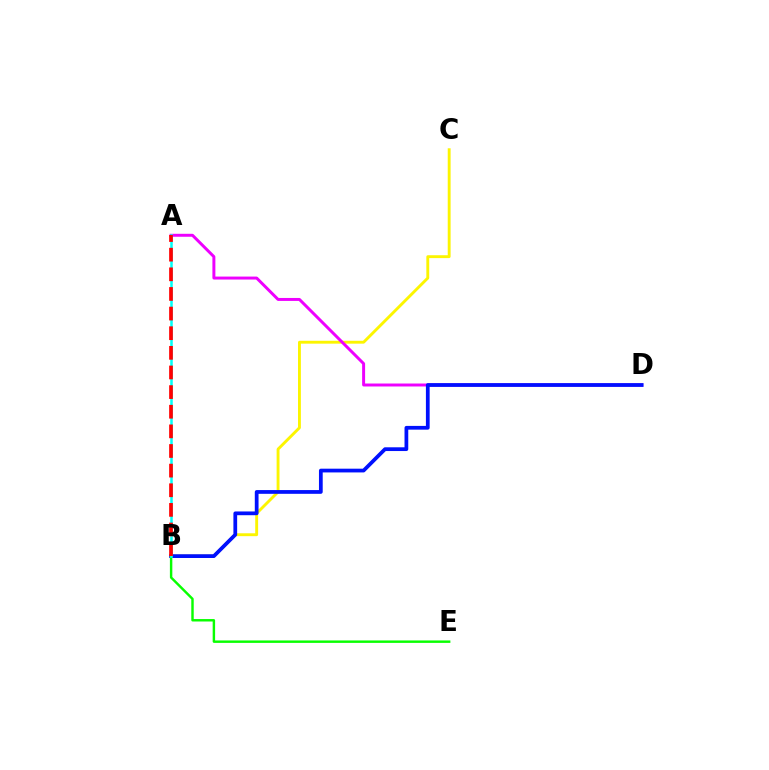{('B', 'C'): [{'color': '#fcf500', 'line_style': 'solid', 'thickness': 2.07}], ('A', 'D'): [{'color': '#ee00ff', 'line_style': 'solid', 'thickness': 2.13}], ('B', 'D'): [{'color': '#0010ff', 'line_style': 'solid', 'thickness': 2.7}], ('B', 'E'): [{'color': '#08ff00', 'line_style': 'solid', 'thickness': 1.75}], ('A', 'B'): [{'color': '#00fff6', 'line_style': 'solid', 'thickness': 1.81}, {'color': '#ff0000', 'line_style': 'dashed', 'thickness': 2.67}]}